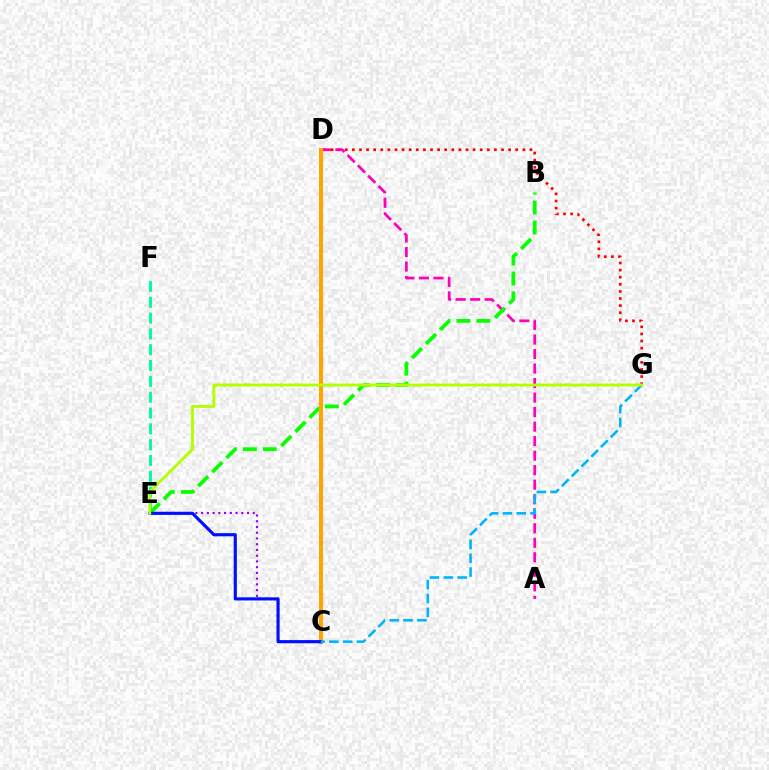{('D', 'G'): [{'color': '#ff0000', 'line_style': 'dotted', 'thickness': 1.93}], ('E', 'F'): [{'color': '#00ff9d', 'line_style': 'dashed', 'thickness': 2.15}], ('C', 'E'): [{'color': '#9b00ff', 'line_style': 'dotted', 'thickness': 1.56}, {'color': '#0010ff', 'line_style': 'solid', 'thickness': 2.26}], ('A', 'D'): [{'color': '#ff00bd', 'line_style': 'dashed', 'thickness': 1.97}], ('B', 'E'): [{'color': '#08ff00', 'line_style': 'dashed', 'thickness': 2.71}], ('C', 'D'): [{'color': '#ffa500', 'line_style': 'solid', 'thickness': 2.94}], ('C', 'G'): [{'color': '#00b5ff', 'line_style': 'dashed', 'thickness': 1.88}], ('E', 'G'): [{'color': '#b3ff00', 'line_style': 'solid', 'thickness': 2.07}]}